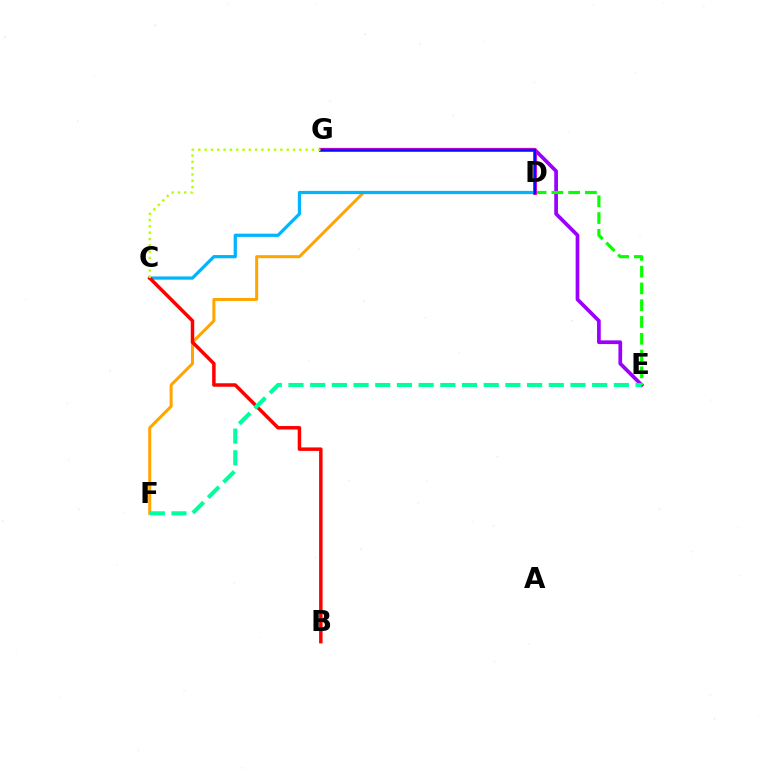{('E', 'G'): [{'color': '#9b00ff', 'line_style': 'solid', 'thickness': 2.67}], ('D', 'F'): [{'color': '#ffa500', 'line_style': 'solid', 'thickness': 2.18}], ('C', 'D'): [{'color': '#00b5ff', 'line_style': 'solid', 'thickness': 2.33}], ('D', 'E'): [{'color': '#08ff00', 'line_style': 'dashed', 'thickness': 2.28}], ('D', 'G'): [{'color': '#ff00bd', 'line_style': 'solid', 'thickness': 2.78}, {'color': '#0010ff', 'line_style': 'solid', 'thickness': 1.76}], ('B', 'C'): [{'color': '#ff0000', 'line_style': 'solid', 'thickness': 2.51}], ('E', 'F'): [{'color': '#00ff9d', 'line_style': 'dashed', 'thickness': 2.95}], ('C', 'G'): [{'color': '#b3ff00', 'line_style': 'dotted', 'thickness': 1.72}]}